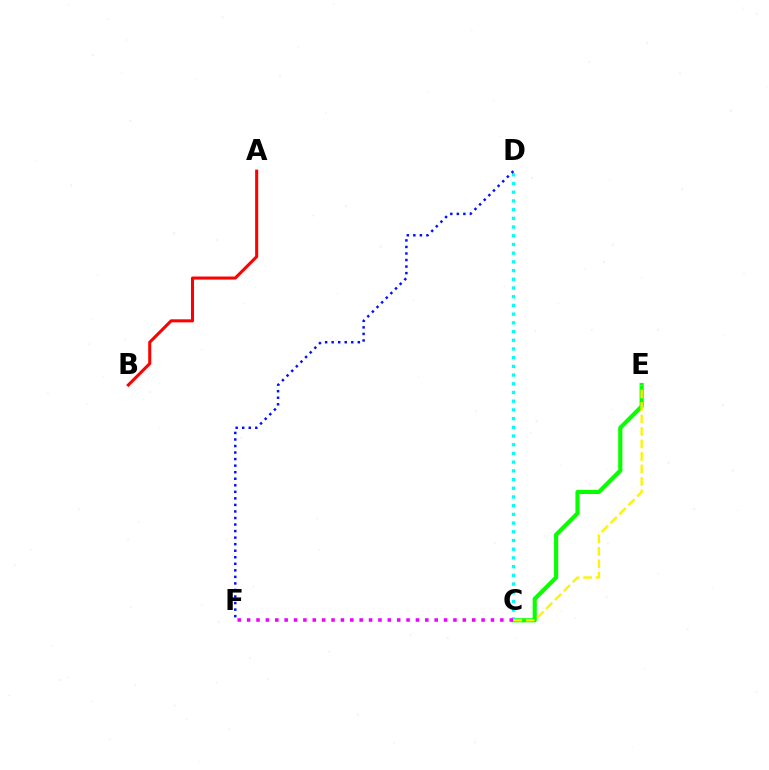{('C', 'E'): [{'color': '#08ff00', 'line_style': 'solid', 'thickness': 2.98}, {'color': '#fcf500', 'line_style': 'dashed', 'thickness': 1.7}], ('C', 'D'): [{'color': '#00fff6', 'line_style': 'dotted', 'thickness': 2.37}], ('C', 'F'): [{'color': '#ee00ff', 'line_style': 'dotted', 'thickness': 2.55}], ('D', 'F'): [{'color': '#0010ff', 'line_style': 'dotted', 'thickness': 1.78}], ('A', 'B'): [{'color': '#ff0000', 'line_style': 'solid', 'thickness': 2.19}]}